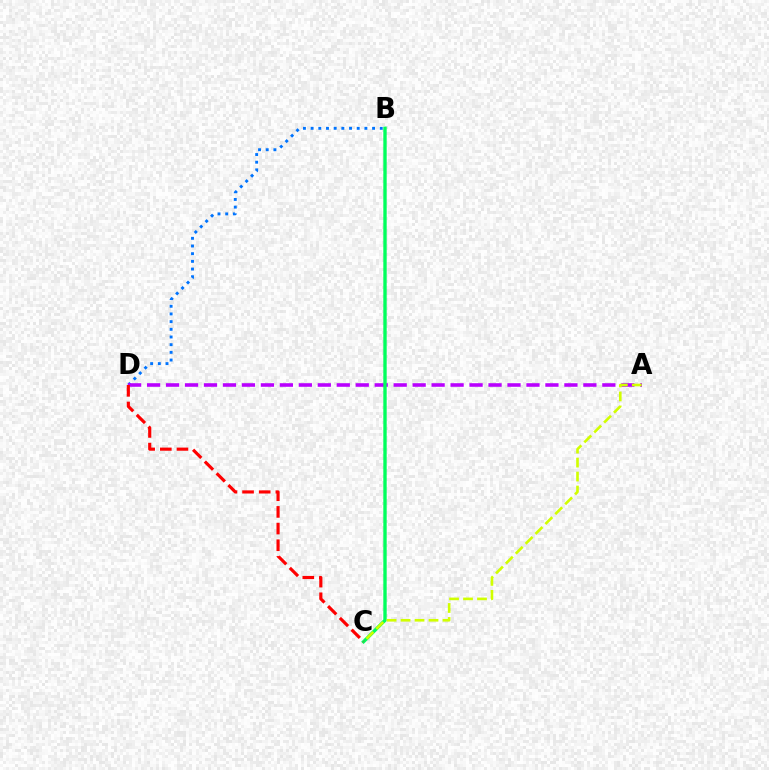{('B', 'D'): [{'color': '#0074ff', 'line_style': 'dotted', 'thickness': 2.09}], ('A', 'D'): [{'color': '#b900ff', 'line_style': 'dashed', 'thickness': 2.58}], ('B', 'C'): [{'color': '#00ff5c', 'line_style': 'solid', 'thickness': 2.42}], ('A', 'C'): [{'color': '#d1ff00', 'line_style': 'dashed', 'thickness': 1.9}], ('C', 'D'): [{'color': '#ff0000', 'line_style': 'dashed', 'thickness': 2.26}]}